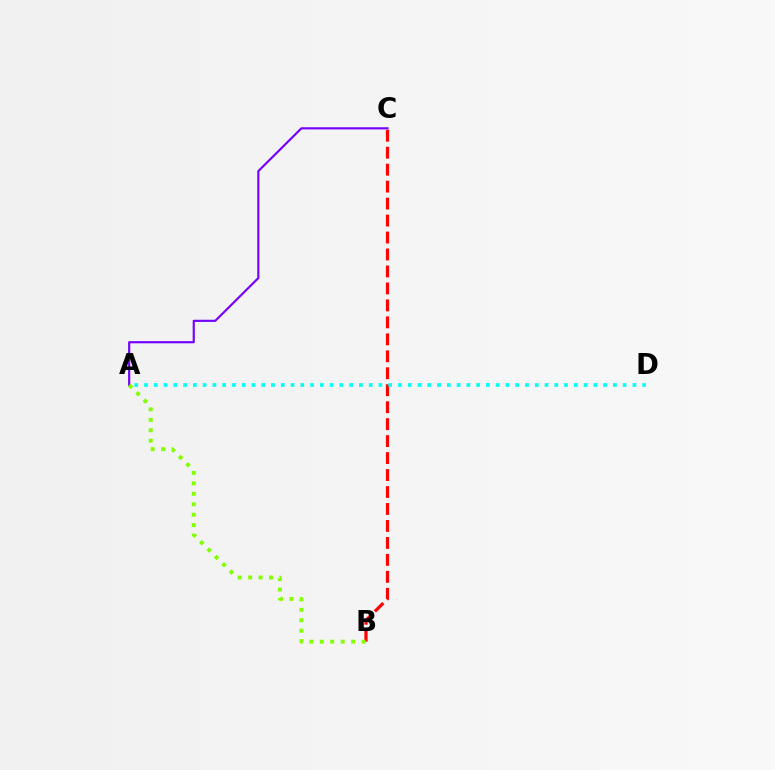{('B', 'C'): [{'color': '#ff0000', 'line_style': 'dashed', 'thickness': 2.3}], ('A', 'D'): [{'color': '#00fff6', 'line_style': 'dotted', 'thickness': 2.65}], ('A', 'C'): [{'color': '#7200ff', 'line_style': 'solid', 'thickness': 1.55}], ('A', 'B'): [{'color': '#84ff00', 'line_style': 'dotted', 'thickness': 2.84}]}